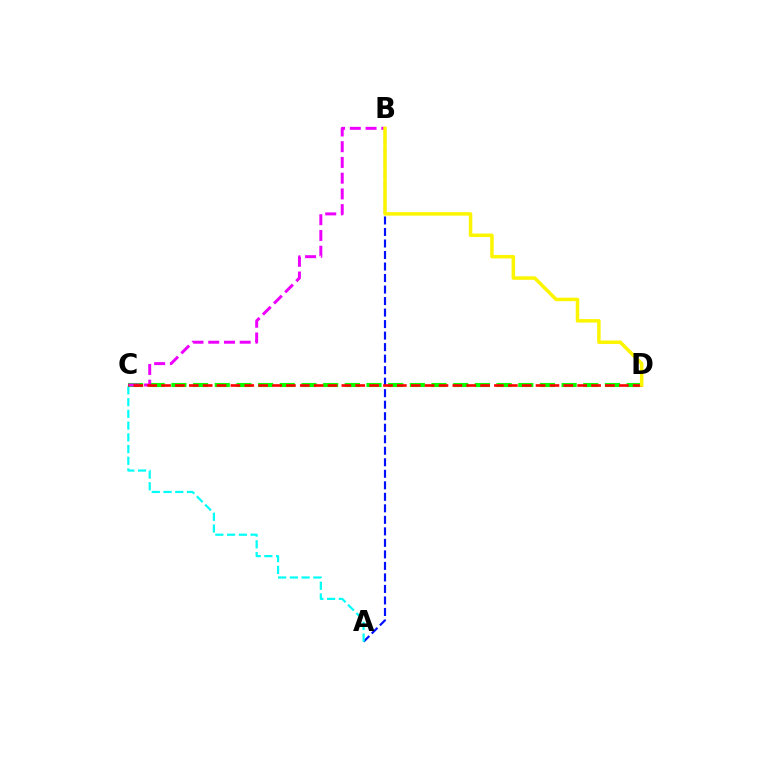{('A', 'B'): [{'color': '#0010ff', 'line_style': 'dashed', 'thickness': 1.56}], ('A', 'C'): [{'color': '#00fff6', 'line_style': 'dashed', 'thickness': 1.59}], ('C', 'D'): [{'color': '#08ff00', 'line_style': 'dashed', 'thickness': 2.94}, {'color': '#ff0000', 'line_style': 'dashed', 'thickness': 1.88}], ('B', 'C'): [{'color': '#ee00ff', 'line_style': 'dashed', 'thickness': 2.14}], ('B', 'D'): [{'color': '#fcf500', 'line_style': 'solid', 'thickness': 2.51}]}